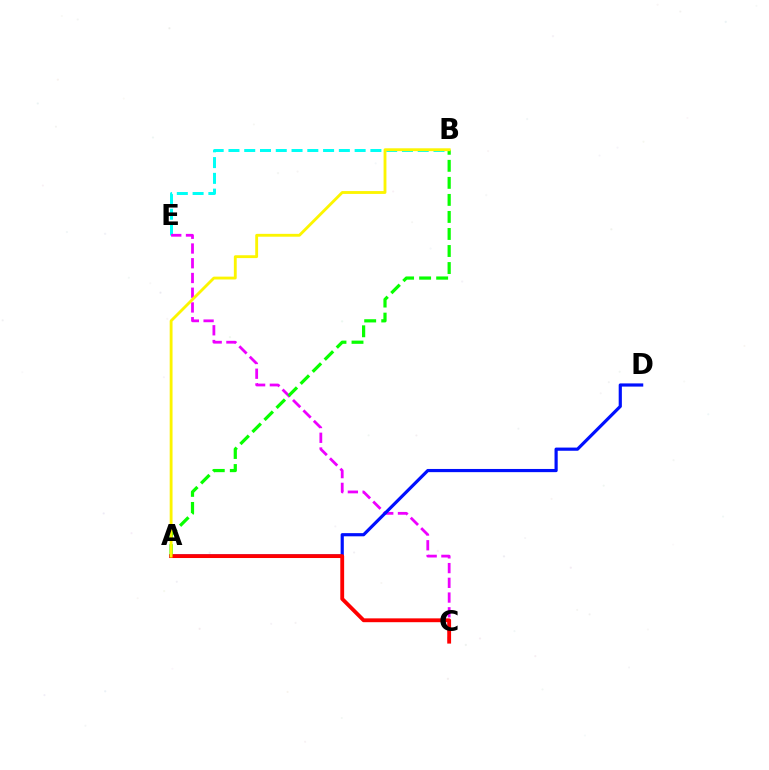{('B', 'E'): [{'color': '#00fff6', 'line_style': 'dashed', 'thickness': 2.14}], ('C', 'E'): [{'color': '#ee00ff', 'line_style': 'dashed', 'thickness': 2.0}], ('A', 'D'): [{'color': '#0010ff', 'line_style': 'solid', 'thickness': 2.29}], ('A', 'B'): [{'color': '#08ff00', 'line_style': 'dashed', 'thickness': 2.31}, {'color': '#fcf500', 'line_style': 'solid', 'thickness': 2.05}], ('A', 'C'): [{'color': '#ff0000', 'line_style': 'solid', 'thickness': 2.76}]}